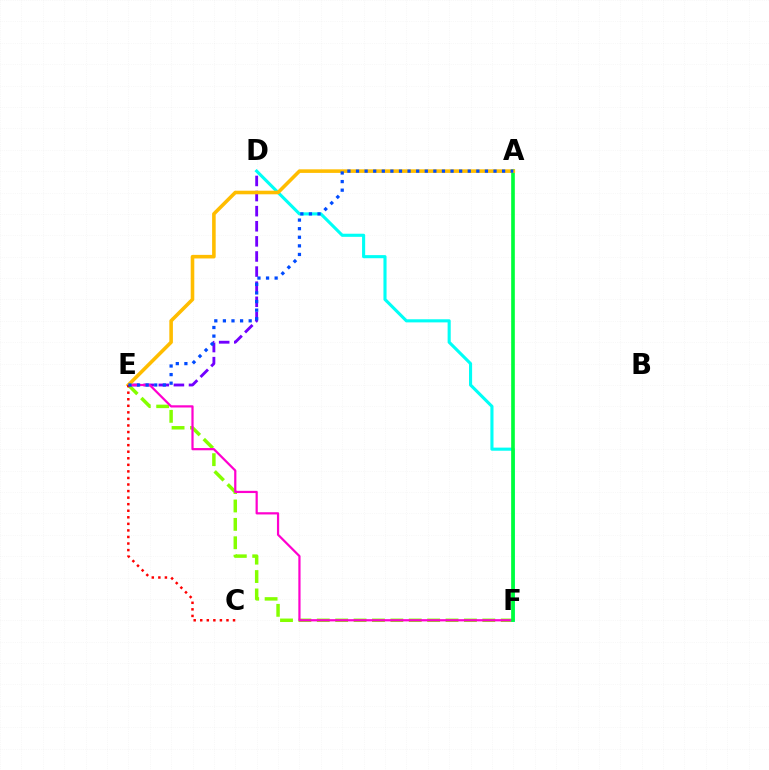{('E', 'F'): [{'color': '#84ff00', 'line_style': 'dashed', 'thickness': 2.5}, {'color': '#ff00cf', 'line_style': 'solid', 'thickness': 1.6}], ('D', 'E'): [{'color': '#7200ff', 'line_style': 'dashed', 'thickness': 2.05}], ('D', 'F'): [{'color': '#00fff6', 'line_style': 'solid', 'thickness': 2.24}], ('A', 'F'): [{'color': '#00ff39', 'line_style': 'solid', 'thickness': 2.63}], ('A', 'E'): [{'color': '#ffbd00', 'line_style': 'solid', 'thickness': 2.58}, {'color': '#004bff', 'line_style': 'dotted', 'thickness': 2.33}], ('C', 'E'): [{'color': '#ff0000', 'line_style': 'dotted', 'thickness': 1.78}]}